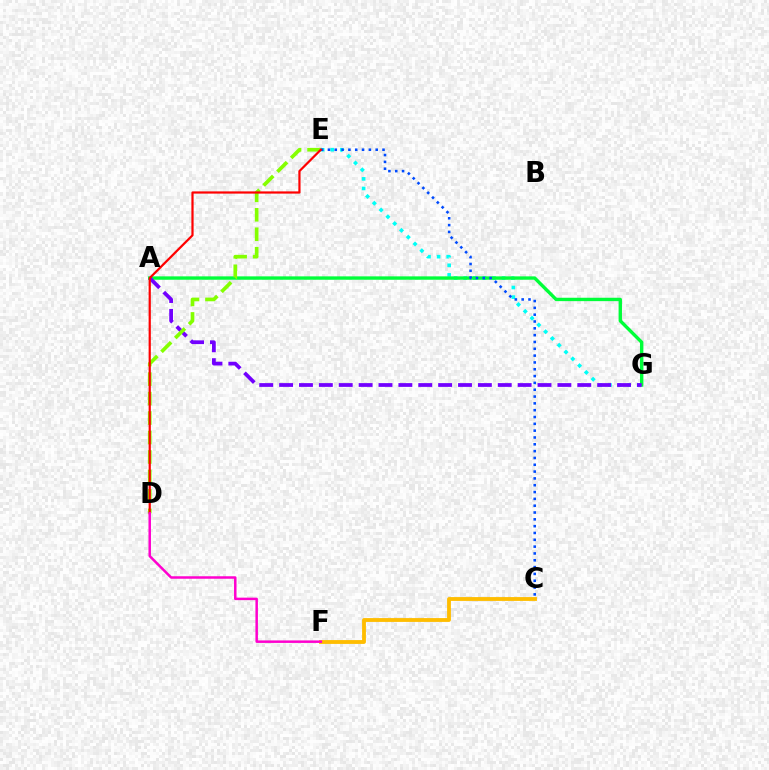{('E', 'G'): [{'color': '#00fff6', 'line_style': 'dotted', 'thickness': 2.61}], ('A', 'G'): [{'color': '#00ff39', 'line_style': 'solid', 'thickness': 2.44}, {'color': '#7200ff', 'line_style': 'dashed', 'thickness': 2.7}], ('C', 'E'): [{'color': '#004bff', 'line_style': 'dotted', 'thickness': 1.85}], ('C', 'F'): [{'color': '#ffbd00', 'line_style': 'solid', 'thickness': 2.75}], ('D', 'E'): [{'color': '#84ff00', 'line_style': 'dashed', 'thickness': 2.65}, {'color': '#ff0000', 'line_style': 'solid', 'thickness': 1.59}], ('D', 'F'): [{'color': '#ff00cf', 'line_style': 'solid', 'thickness': 1.79}]}